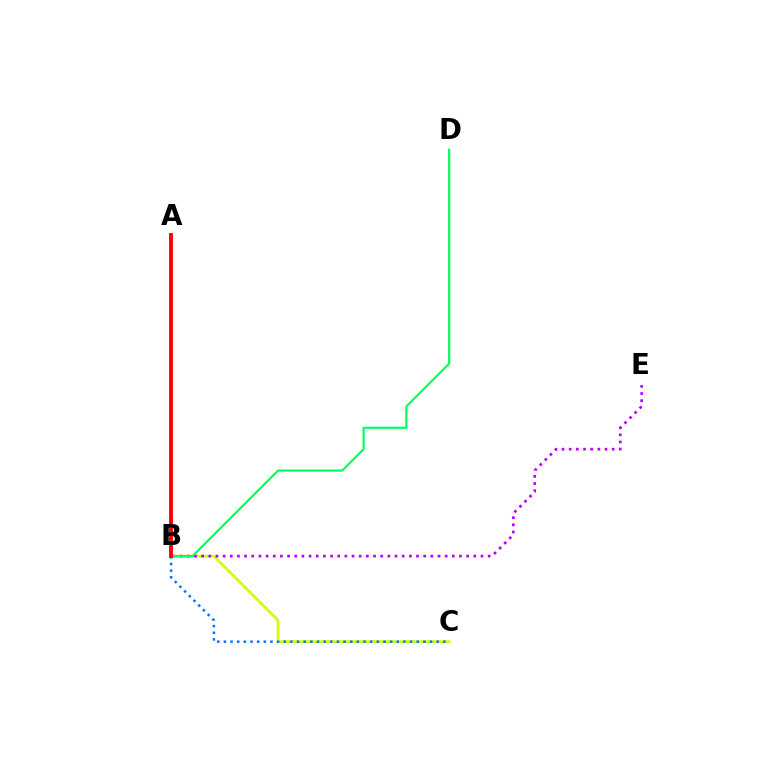{('B', 'C'): [{'color': '#d1ff00', 'line_style': 'solid', 'thickness': 1.94}, {'color': '#0074ff', 'line_style': 'dotted', 'thickness': 1.81}], ('B', 'E'): [{'color': '#b900ff', 'line_style': 'dotted', 'thickness': 1.95}], ('B', 'D'): [{'color': '#00ff5c', 'line_style': 'solid', 'thickness': 1.57}], ('A', 'B'): [{'color': '#ff0000', 'line_style': 'solid', 'thickness': 2.79}]}